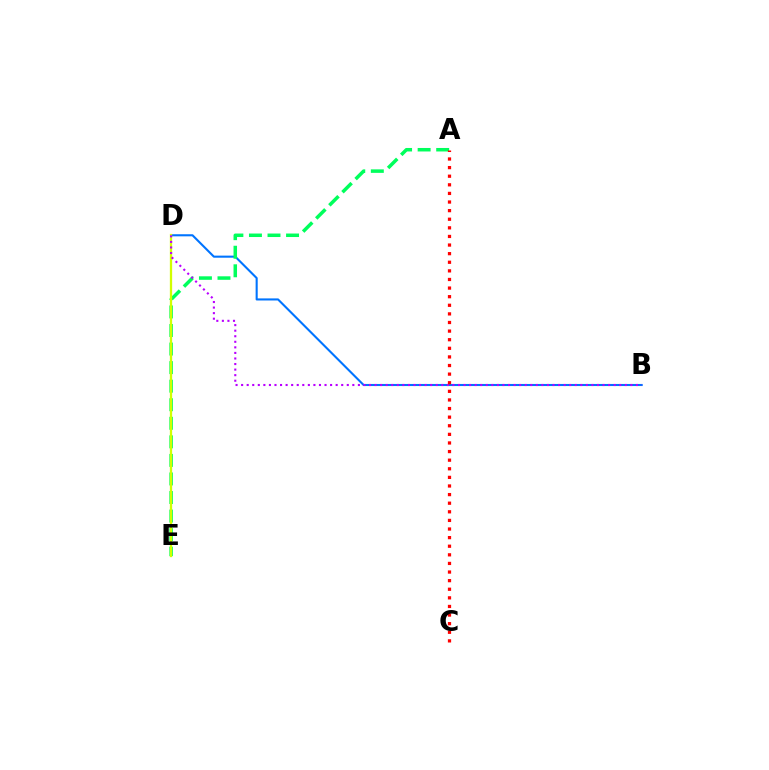{('B', 'D'): [{'color': '#0074ff', 'line_style': 'solid', 'thickness': 1.5}, {'color': '#b900ff', 'line_style': 'dotted', 'thickness': 1.51}], ('A', 'E'): [{'color': '#00ff5c', 'line_style': 'dashed', 'thickness': 2.52}], ('D', 'E'): [{'color': '#d1ff00', 'line_style': 'solid', 'thickness': 1.64}], ('A', 'C'): [{'color': '#ff0000', 'line_style': 'dotted', 'thickness': 2.34}]}